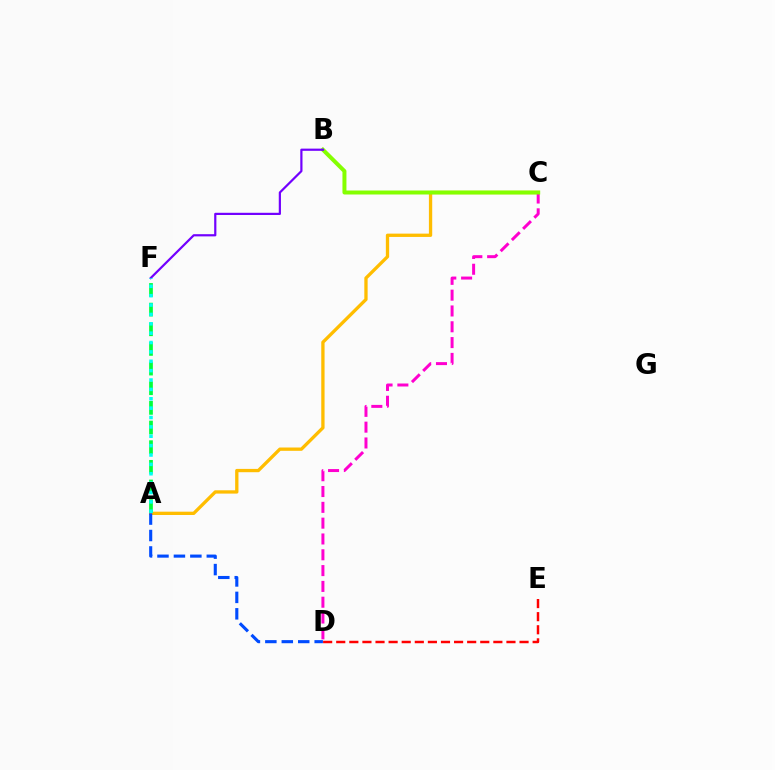{('A', 'C'): [{'color': '#ffbd00', 'line_style': 'solid', 'thickness': 2.38}], ('C', 'D'): [{'color': '#ff00cf', 'line_style': 'dashed', 'thickness': 2.15}], ('D', 'E'): [{'color': '#ff0000', 'line_style': 'dashed', 'thickness': 1.78}], ('A', 'D'): [{'color': '#004bff', 'line_style': 'dashed', 'thickness': 2.23}], ('A', 'F'): [{'color': '#00ff39', 'line_style': 'dashed', 'thickness': 2.67}, {'color': '#00fff6', 'line_style': 'dotted', 'thickness': 2.55}], ('B', 'C'): [{'color': '#84ff00', 'line_style': 'solid', 'thickness': 2.87}], ('B', 'F'): [{'color': '#7200ff', 'line_style': 'solid', 'thickness': 1.58}]}